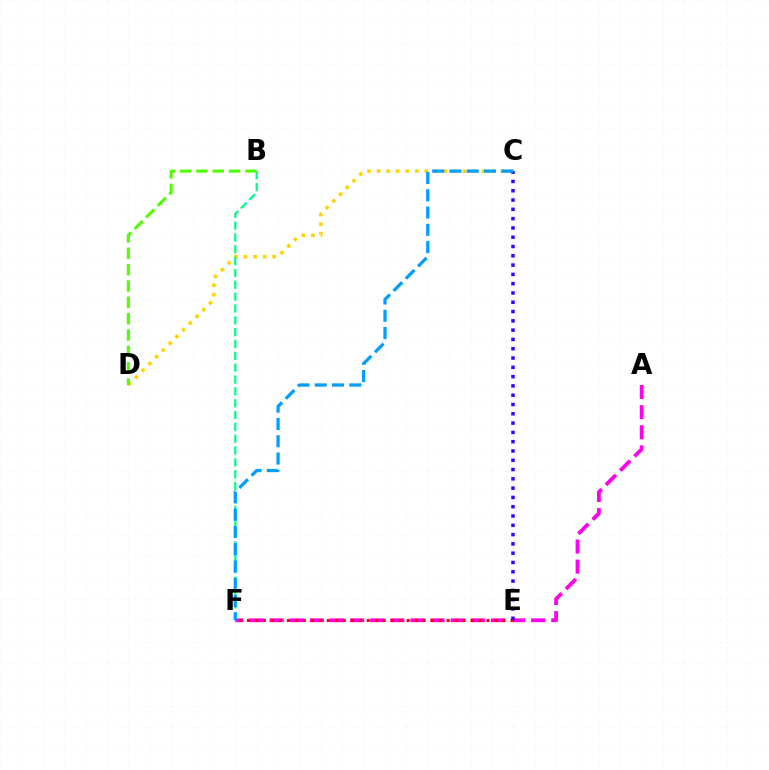{('C', 'D'): [{'color': '#ffd500', 'line_style': 'dotted', 'thickness': 2.59}], ('B', 'F'): [{'color': '#00ff86', 'line_style': 'dashed', 'thickness': 1.61}], ('B', 'D'): [{'color': '#4fff00', 'line_style': 'dashed', 'thickness': 2.22}], ('A', 'F'): [{'color': '#ff00ed', 'line_style': 'dashed', 'thickness': 2.73}], ('E', 'F'): [{'color': '#ff0000', 'line_style': 'dotted', 'thickness': 2.17}], ('C', 'E'): [{'color': '#3700ff', 'line_style': 'dotted', 'thickness': 2.53}], ('C', 'F'): [{'color': '#009eff', 'line_style': 'dashed', 'thickness': 2.35}]}